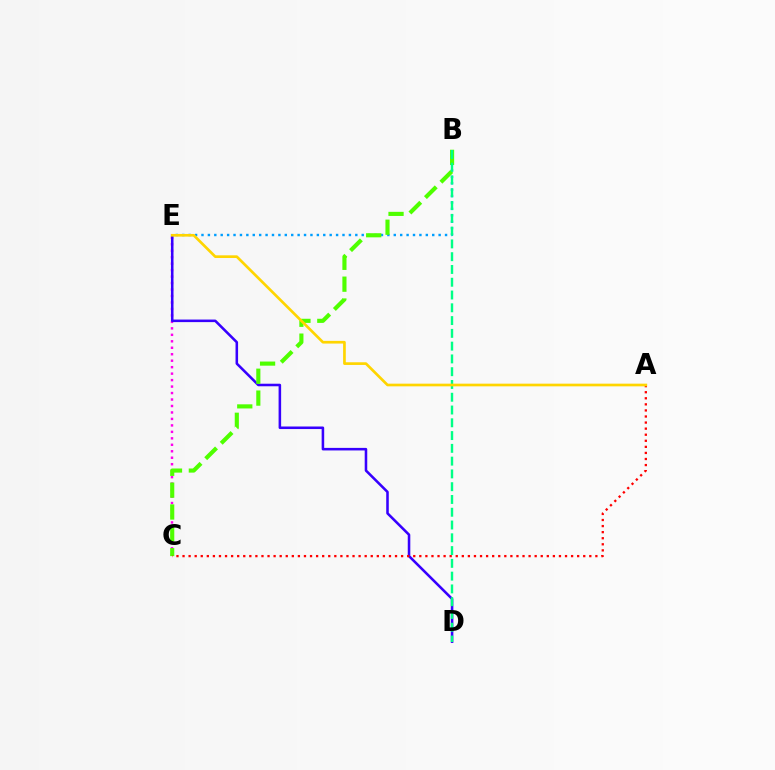{('B', 'E'): [{'color': '#009eff', 'line_style': 'dotted', 'thickness': 1.74}], ('C', 'E'): [{'color': '#ff00ed', 'line_style': 'dotted', 'thickness': 1.76}], ('D', 'E'): [{'color': '#3700ff', 'line_style': 'solid', 'thickness': 1.84}], ('B', 'C'): [{'color': '#4fff00', 'line_style': 'dashed', 'thickness': 2.97}], ('A', 'C'): [{'color': '#ff0000', 'line_style': 'dotted', 'thickness': 1.65}], ('B', 'D'): [{'color': '#00ff86', 'line_style': 'dashed', 'thickness': 1.74}], ('A', 'E'): [{'color': '#ffd500', 'line_style': 'solid', 'thickness': 1.93}]}